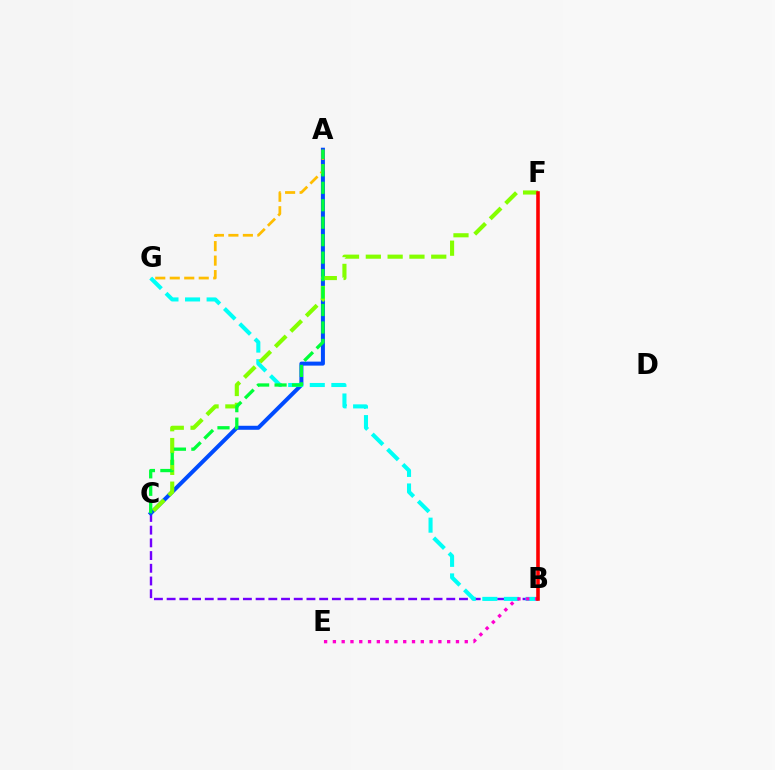{('B', 'C'): [{'color': '#7200ff', 'line_style': 'dashed', 'thickness': 1.73}], ('A', 'C'): [{'color': '#004bff', 'line_style': 'solid', 'thickness': 2.88}, {'color': '#00ff39', 'line_style': 'dashed', 'thickness': 2.37}], ('A', 'G'): [{'color': '#ffbd00', 'line_style': 'dashed', 'thickness': 1.97}], ('B', 'G'): [{'color': '#00fff6', 'line_style': 'dashed', 'thickness': 2.93}], ('C', 'F'): [{'color': '#84ff00', 'line_style': 'dashed', 'thickness': 2.96}], ('B', 'E'): [{'color': '#ff00cf', 'line_style': 'dotted', 'thickness': 2.39}], ('B', 'F'): [{'color': '#ff0000', 'line_style': 'solid', 'thickness': 2.57}]}